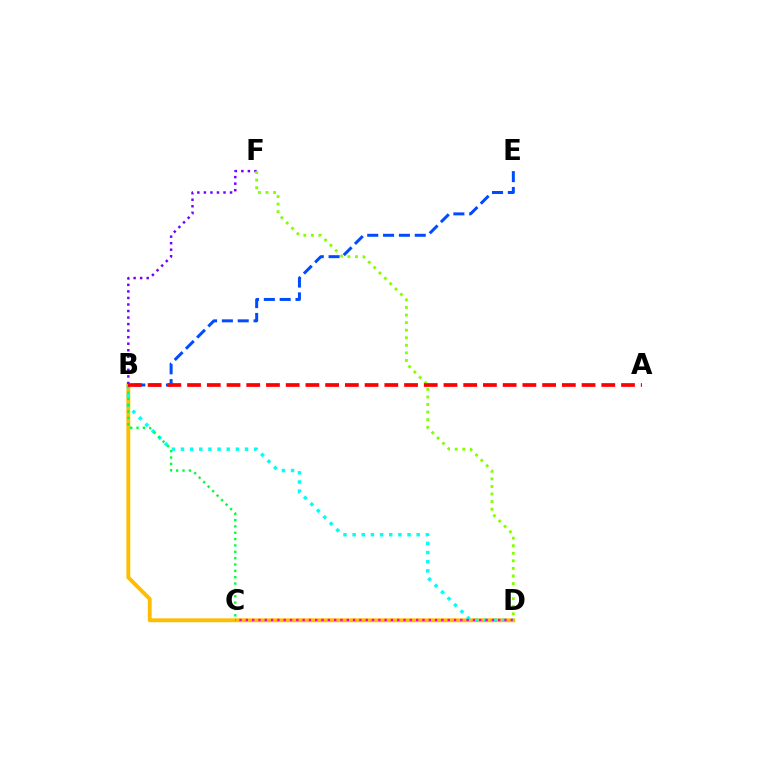{('B', 'D'): [{'color': '#ffbd00', 'line_style': 'solid', 'thickness': 2.8}, {'color': '#00fff6', 'line_style': 'dotted', 'thickness': 2.49}], ('C', 'D'): [{'color': '#ff00cf', 'line_style': 'dotted', 'thickness': 1.71}], ('B', 'E'): [{'color': '#004bff', 'line_style': 'dashed', 'thickness': 2.15}], ('B', 'F'): [{'color': '#7200ff', 'line_style': 'dotted', 'thickness': 1.78}], ('B', 'C'): [{'color': '#00ff39', 'line_style': 'dotted', 'thickness': 1.73}], ('D', 'F'): [{'color': '#84ff00', 'line_style': 'dotted', 'thickness': 2.06}], ('A', 'B'): [{'color': '#ff0000', 'line_style': 'dashed', 'thickness': 2.68}]}